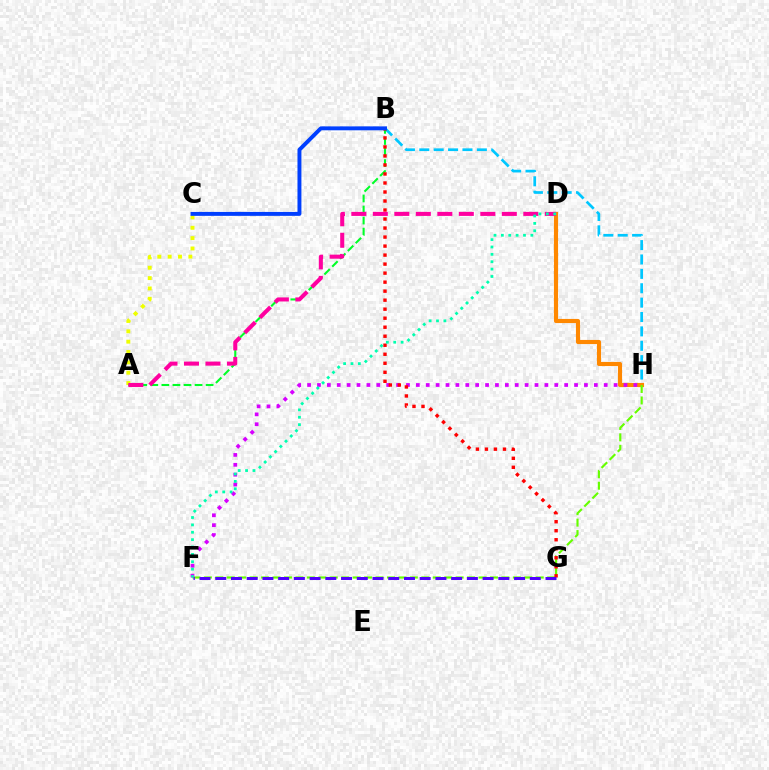{('B', 'H'): [{'color': '#00c7ff', 'line_style': 'dashed', 'thickness': 1.95}], ('A', 'C'): [{'color': '#eeff00', 'line_style': 'dotted', 'thickness': 2.81}], ('D', 'H'): [{'color': '#ff8800', 'line_style': 'solid', 'thickness': 2.97}], ('F', 'H'): [{'color': '#66ff00', 'line_style': 'dashed', 'thickness': 1.55}, {'color': '#d600ff', 'line_style': 'dotted', 'thickness': 2.69}], ('A', 'B'): [{'color': '#00ff27', 'line_style': 'dashed', 'thickness': 1.5}], ('B', 'G'): [{'color': '#ff0000', 'line_style': 'dotted', 'thickness': 2.45}], ('A', 'D'): [{'color': '#ff00a0', 'line_style': 'dashed', 'thickness': 2.92}], ('F', 'G'): [{'color': '#4f00ff', 'line_style': 'dashed', 'thickness': 2.14}], ('D', 'F'): [{'color': '#00ffaf', 'line_style': 'dotted', 'thickness': 2.0}], ('B', 'C'): [{'color': '#003fff', 'line_style': 'solid', 'thickness': 2.83}]}